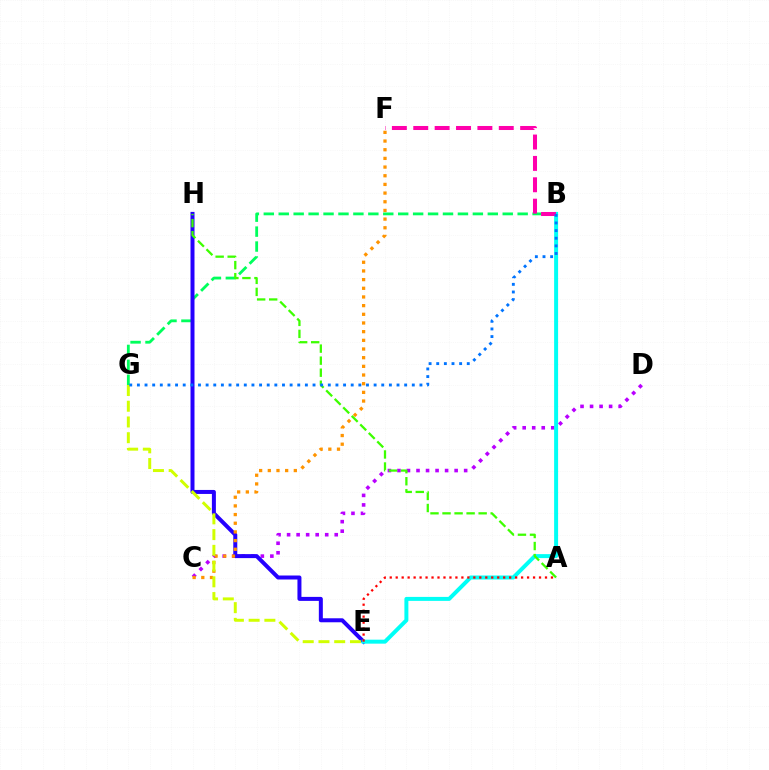{('B', 'G'): [{'color': '#00ff5c', 'line_style': 'dashed', 'thickness': 2.03}, {'color': '#0074ff', 'line_style': 'dotted', 'thickness': 2.07}], ('C', 'D'): [{'color': '#b900ff', 'line_style': 'dotted', 'thickness': 2.59}], ('E', 'H'): [{'color': '#2500ff', 'line_style': 'solid', 'thickness': 2.88}], ('B', 'E'): [{'color': '#00fff6', 'line_style': 'solid', 'thickness': 2.86}], ('C', 'F'): [{'color': '#ff9400', 'line_style': 'dotted', 'thickness': 2.36}], ('E', 'G'): [{'color': '#d1ff00', 'line_style': 'dashed', 'thickness': 2.14}], ('B', 'F'): [{'color': '#ff00ac', 'line_style': 'dashed', 'thickness': 2.9}], ('A', 'E'): [{'color': '#ff0000', 'line_style': 'dotted', 'thickness': 1.62}], ('A', 'H'): [{'color': '#3dff00', 'line_style': 'dashed', 'thickness': 1.64}]}